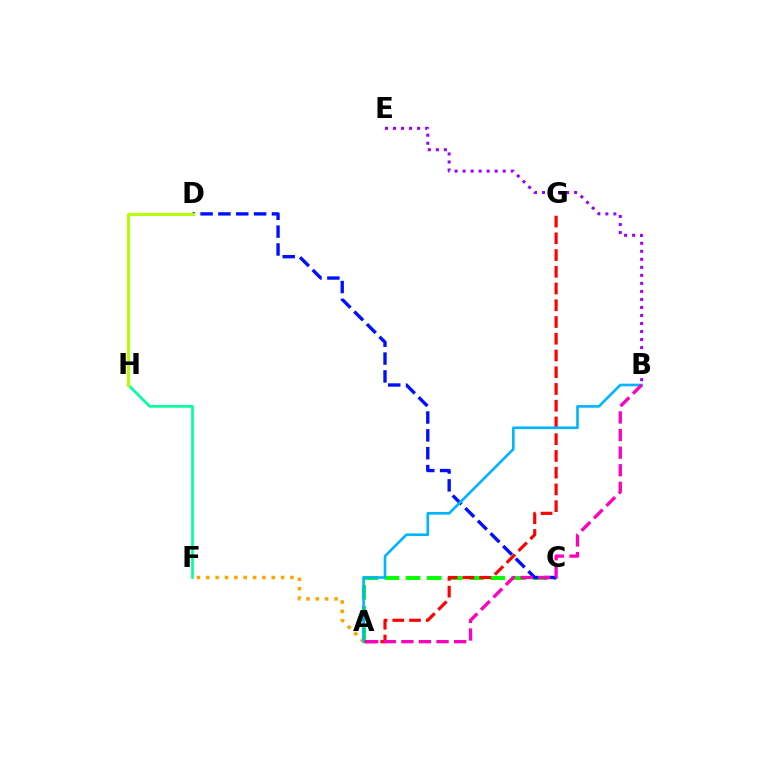{('B', 'E'): [{'color': '#9b00ff', 'line_style': 'dotted', 'thickness': 2.18}], ('A', 'C'): [{'color': '#08ff00', 'line_style': 'dashed', 'thickness': 2.87}], ('F', 'H'): [{'color': '#00ff9d', 'line_style': 'solid', 'thickness': 1.91}], ('A', 'F'): [{'color': '#ffa500', 'line_style': 'dotted', 'thickness': 2.54}], ('C', 'D'): [{'color': '#0010ff', 'line_style': 'dashed', 'thickness': 2.42}], ('A', 'G'): [{'color': '#ff0000', 'line_style': 'dashed', 'thickness': 2.27}], ('D', 'H'): [{'color': '#b3ff00', 'line_style': 'solid', 'thickness': 2.16}], ('A', 'B'): [{'color': '#00b5ff', 'line_style': 'solid', 'thickness': 1.9}, {'color': '#ff00bd', 'line_style': 'dashed', 'thickness': 2.39}]}